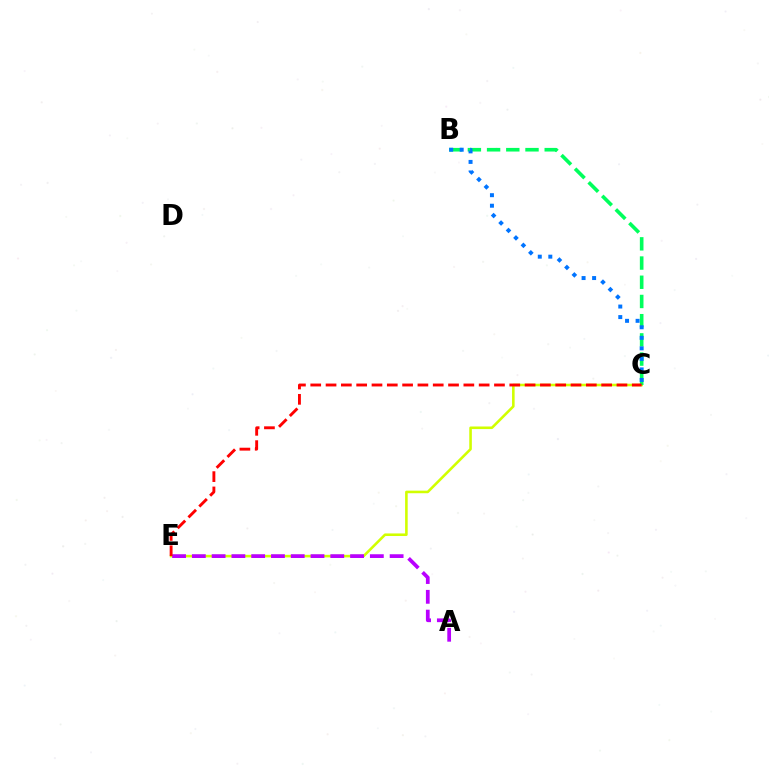{('C', 'E'): [{'color': '#d1ff00', 'line_style': 'solid', 'thickness': 1.86}, {'color': '#ff0000', 'line_style': 'dashed', 'thickness': 2.08}], ('B', 'C'): [{'color': '#00ff5c', 'line_style': 'dashed', 'thickness': 2.61}, {'color': '#0074ff', 'line_style': 'dotted', 'thickness': 2.86}], ('A', 'E'): [{'color': '#b900ff', 'line_style': 'dashed', 'thickness': 2.69}]}